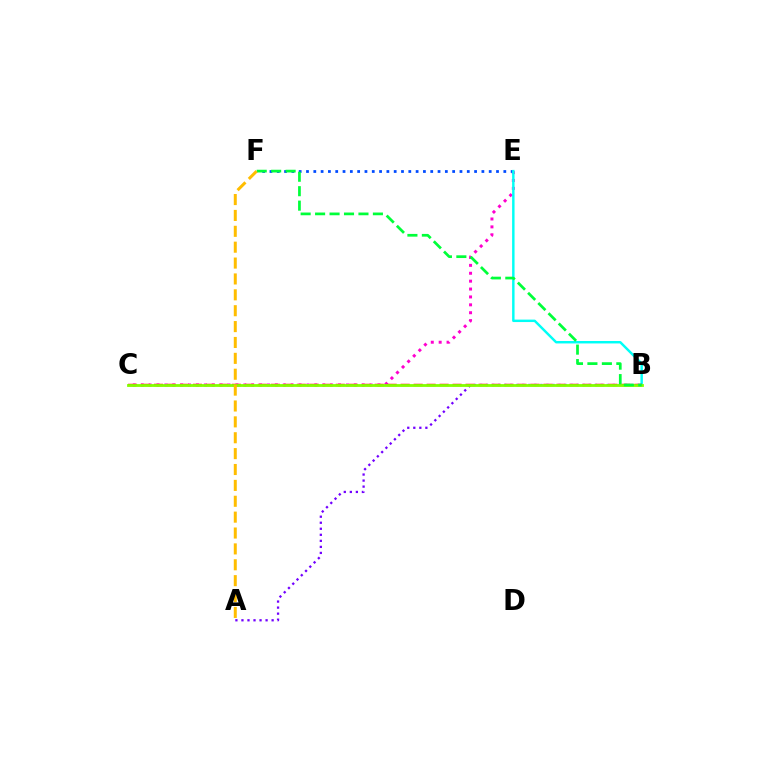{('C', 'E'): [{'color': '#ff00cf', 'line_style': 'dotted', 'thickness': 2.14}], ('E', 'F'): [{'color': '#004bff', 'line_style': 'dotted', 'thickness': 1.99}], ('B', 'E'): [{'color': '#00fff6', 'line_style': 'solid', 'thickness': 1.76}], ('A', 'B'): [{'color': '#7200ff', 'line_style': 'dotted', 'thickness': 1.64}], ('B', 'C'): [{'color': '#ff0000', 'line_style': 'dashed', 'thickness': 1.76}, {'color': '#84ff00', 'line_style': 'solid', 'thickness': 2.02}], ('B', 'F'): [{'color': '#00ff39', 'line_style': 'dashed', 'thickness': 1.96}], ('A', 'F'): [{'color': '#ffbd00', 'line_style': 'dashed', 'thickness': 2.16}]}